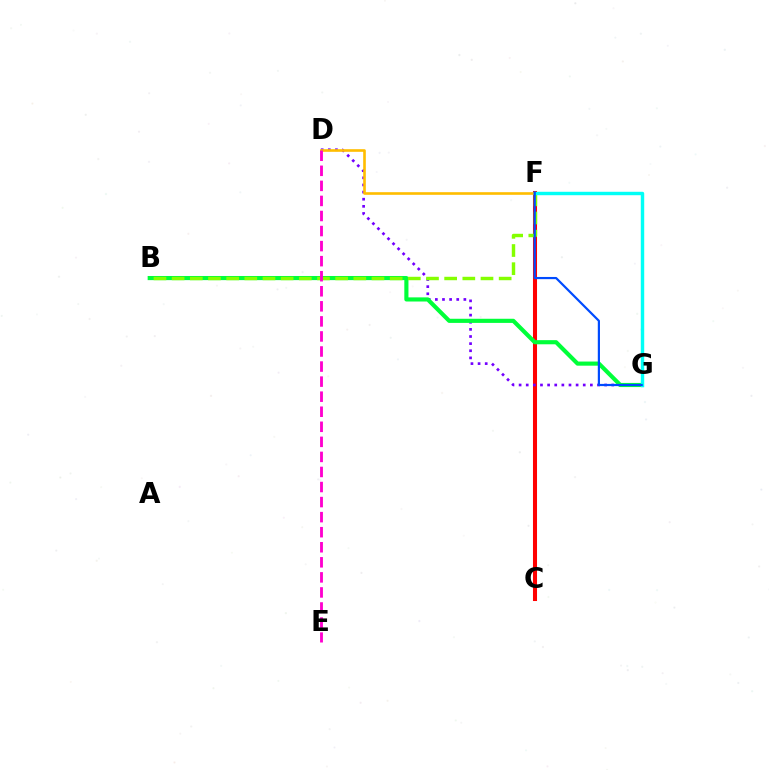{('C', 'F'): [{'color': '#ff0000', 'line_style': 'solid', 'thickness': 2.92}], ('D', 'G'): [{'color': '#7200ff', 'line_style': 'dotted', 'thickness': 1.94}], ('D', 'F'): [{'color': '#ffbd00', 'line_style': 'solid', 'thickness': 1.9}], ('B', 'G'): [{'color': '#00ff39', 'line_style': 'solid', 'thickness': 2.98}], ('B', 'F'): [{'color': '#84ff00', 'line_style': 'dashed', 'thickness': 2.47}], ('F', 'G'): [{'color': '#00fff6', 'line_style': 'solid', 'thickness': 2.47}, {'color': '#004bff', 'line_style': 'solid', 'thickness': 1.58}], ('D', 'E'): [{'color': '#ff00cf', 'line_style': 'dashed', 'thickness': 2.05}]}